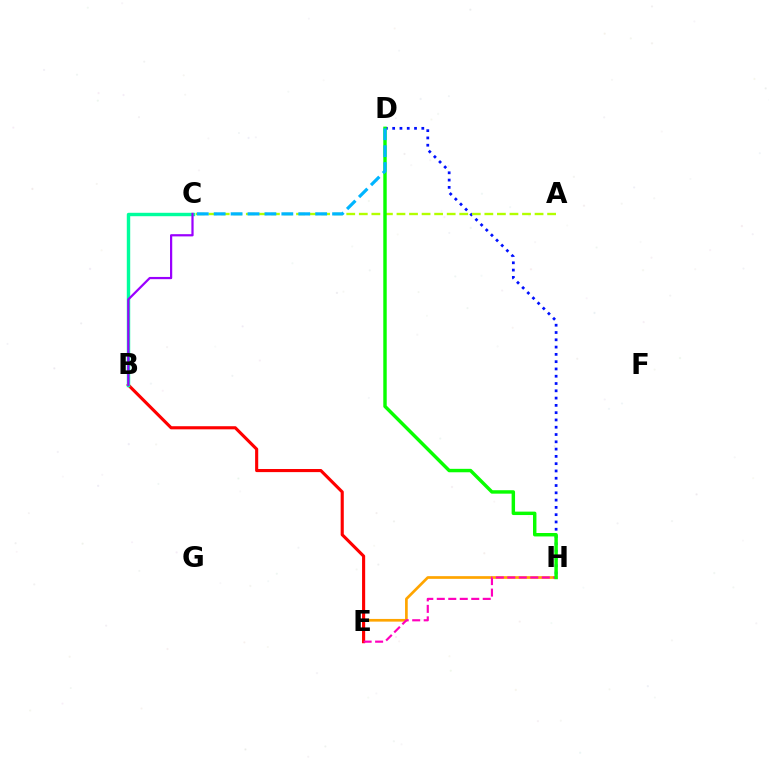{('D', 'H'): [{'color': '#0010ff', 'line_style': 'dotted', 'thickness': 1.98}, {'color': '#08ff00', 'line_style': 'solid', 'thickness': 2.47}], ('E', 'H'): [{'color': '#ffa500', 'line_style': 'solid', 'thickness': 1.94}, {'color': '#ff00bd', 'line_style': 'dashed', 'thickness': 1.56}], ('A', 'C'): [{'color': '#b3ff00', 'line_style': 'dashed', 'thickness': 1.71}], ('B', 'E'): [{'color': '#ff0000', 'line_style': 'solid', 'thickness': 2.24}], ('C', 'D'): [{'color': '#00b5ff', 'line_style': 'dashed', 'thickness': 2.3}], ('B', 'C'): [{'color': '#00ff9d', 'line_style': 'solid', 'thickness': 2.46}, {'color': '#9b00ff', 'line_style': 'solid', 'thickness': 1.6}]}